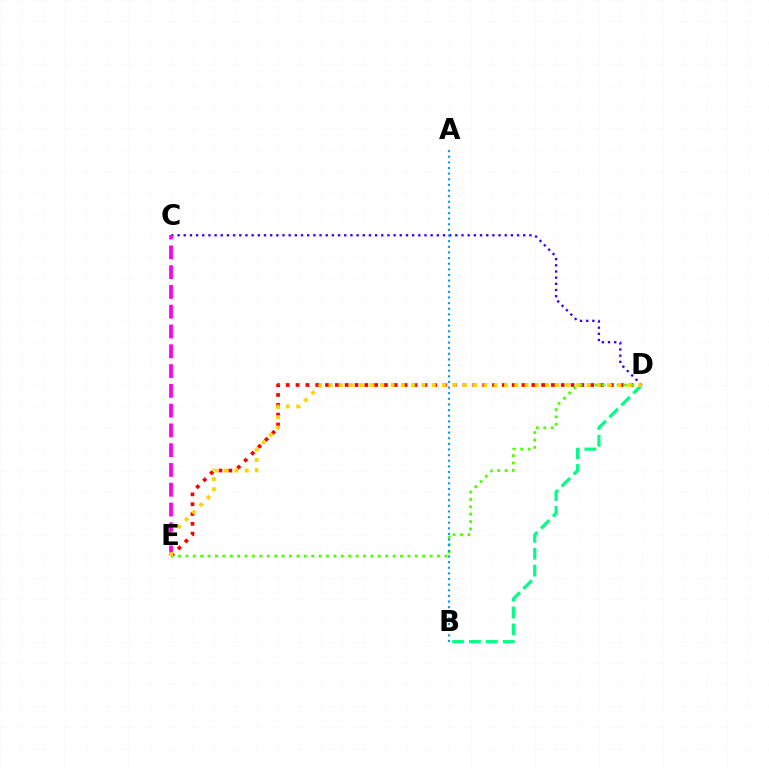{('D', 'E'): [{'color': '#ff0000', 'line_style': 'dotted', 'thickness': 2.67}, {'color': '#4fff00', 'line_style': 'dotted', 'thickness': 2.01}, {'color': '#ffd500', 'line_style': 'dotted', 'thickness': 2.8}], ('C', 'D'): [{'color': '#3700ff', 'line_style': 'dotted', 'thickness': 1.68}], ('A', 'B'): [{'color': '#009eff', 'line_style': 'dotted', 'thickness': 1.53}], ('C', 'E'): [{'color': '#ff00ed', 'line_style': 'dashed', 'thickness': 2.69}], ('B', 'D'): [{'color': '#00ff86', 'line_style': 'dashed', 'thickness': 2.3}]}